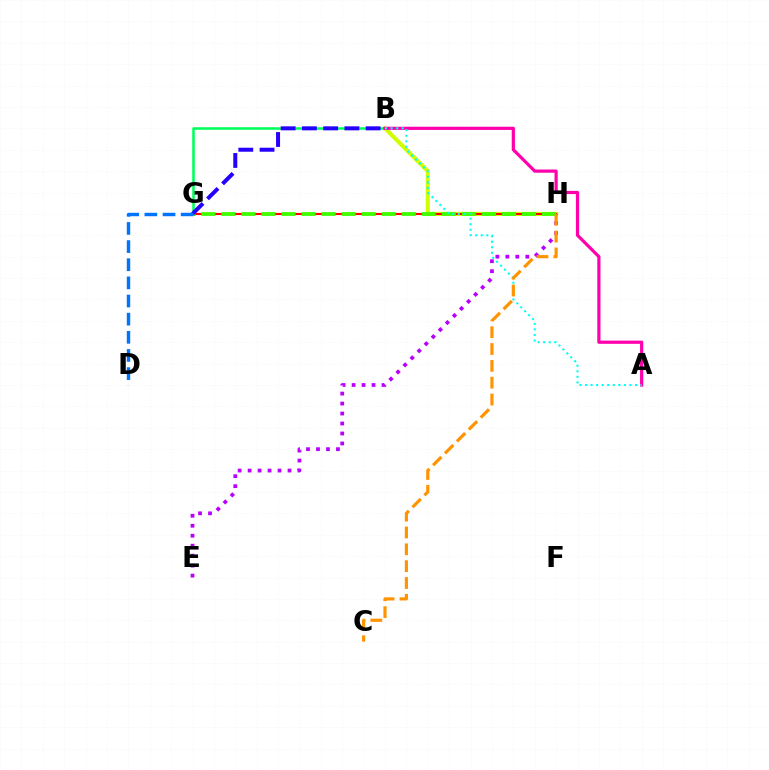{('B', 'H'): [{'color': '#d1ff00', 'line_style': 'solid', 'thickness': 2.92}], ('B', 'G'): [{'color': '#00ff5c', 'line_style': 'solid', 'thickness': 1.84}, {'color': '#2500ff', 'line_style': 'dashed', 'thickness': 2.89}], ('G', 'H'): [{'color': '#ff0000', 'line_style': 'solid', 'thickness': 1.53}, {'color': '#3dff00', 'line_style': 'dashed', 'thickness': 2.72}], ('A', 'B'): [{'color': '#ff00ac', 'line_style': 'solid', 'thickness': 2.3}, {'color': '#00fff6', 'line_style': 'dotted', 'thickness': 1.51}], ('E', 'H'): [{'color': '#b900ff', 'line_style': 'dotted', 'thickness': 2.71}], ('D', 'G'): [{'color': '#0074ff', 'line_style': 'dashed', 'thickness': 2.47}], ('C', 'H'): [{'color': '#ff9400', 'line_style': 'dashed', 'thickness': 2.29}]}